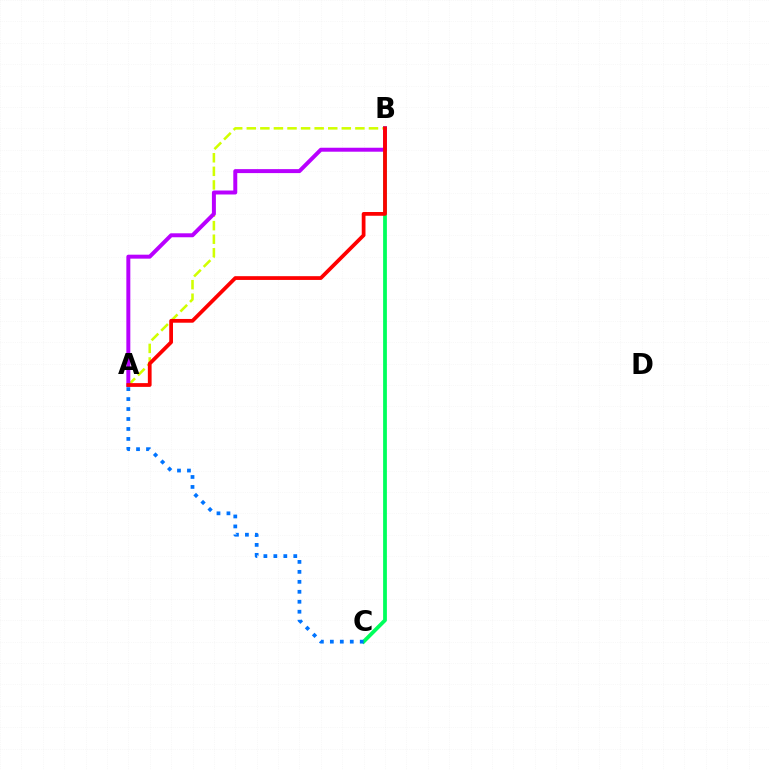{('B', 'C'): [{'color': '#00ff5c', 'line_style': 'solid', 'thickness': 2.72}], ('A', 'B'): [{'color': '#d1ff00', 'line_style': 'dashed', 'thickness': 1.84}, {'color': '#b900ff', 'line_style': 'solid', 'thickness': 2.85}, {'color': '#ff0000', 'line_style': 'solid', 'thickness': 2.7}], ('A', 'C'): [{'color': '#0074ff', 'line_style': 'dotted', 'thickness': 2.71}]}